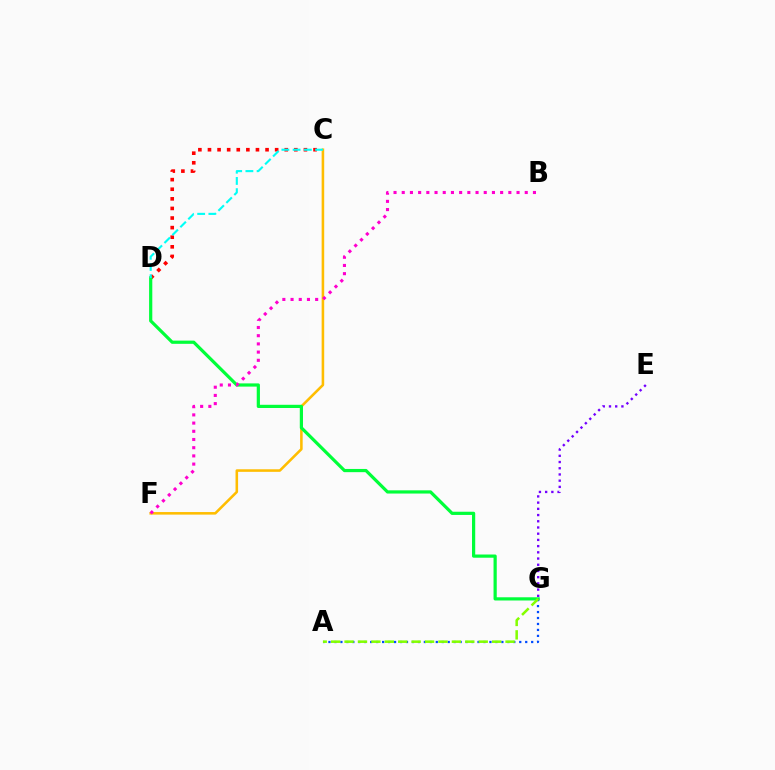{('C', 'D'): [{'color': '#ff0000', 'line_style': 'dotted', 'thickness': 2.61}, {'color': '#00fff6', 'line_style': 'dashed', 'thickness': 1.52}], ('C', 'F'): [{'color': '#ffbd00', 'line_style': 'solid', 'thickness': 1.84}], ('D', 'G'): [{'color': '#00ff39', 'line_style': 'solid', 'thickness': 2.31}], ('B', 'F'): [{'color': '#ff00cf', 'line_style': 'dotted', 'thickness': 2.23}], ('A', 'G'): [{'color': '#004bff', 'line_style': 'dotted', 'thickness': 1.62}, {'color': '#84ff00', 'line_style': 'dashed', 'thickness': 1.82}], ('E', 'G'): [{'color': '#7200ff', 'line_style': 'dotted', 'thickness': 1.69}]}